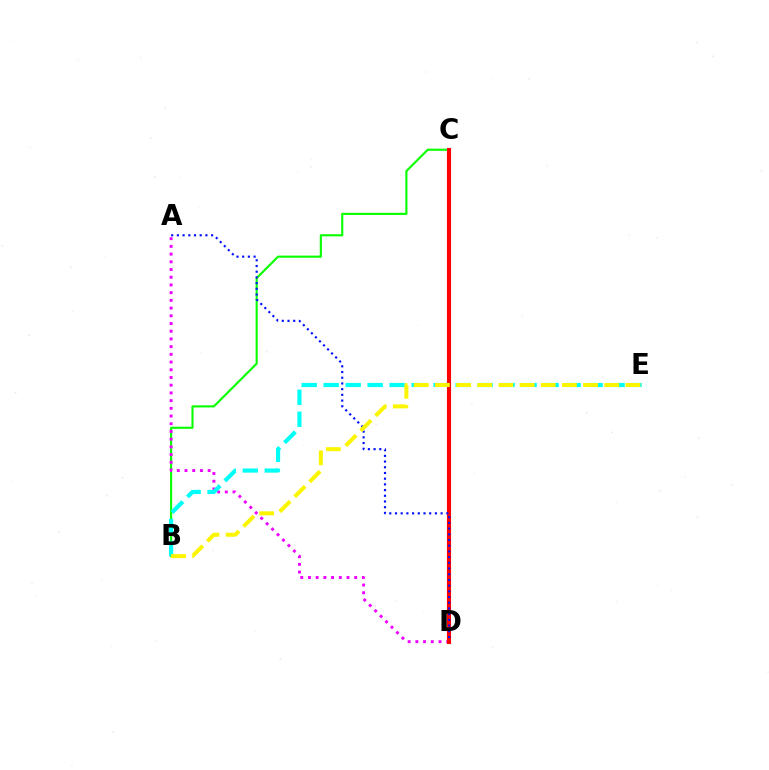{('B', 'C'): [{'color': '#08ff00', 'line_style': 'solid', 'thickness': 1.53}], ('A', 'D'): [{'color': '#ee00ff', 'line_style': 'dotted', 'thickness': 2.1}, {'color': '#0010ff', 'line_style': 'dotted', 'thickness': 1.55}], ('C', 'D'): [{'color': '#ff0000', 'line_style': 'solid', 'thickness': 2.96}], ('B', 'E'): [{'color': '#00fff6', 'line_style': 'dashed', 'thickness': 2.99}, {'color': '#fcf500', 'line_style': 'dashed', 'thickness': 2.88}]}